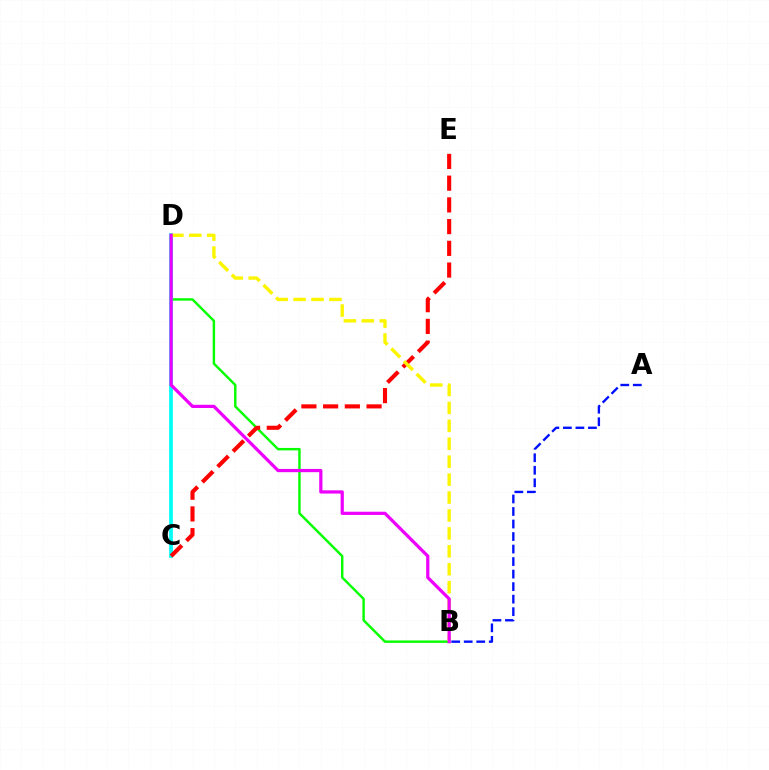{('B', 'D'): [{'color': '#08ff00', 'line_style': 'solid', 'thickness': 1.76}, {'color': '#fcf500', 'line_style': 'dashed', 'thickness': 2.43}, {'color': '#ee00ff', 'line_style': 'solid', 'thickness': 2.33}], ('A', 'B'): [{'color': '#0010ff', 'line_style': 'dashed', 'thickness': 1.7}], ('C', 'D'): [{'color': '#00fff6', 'line_style': 'solid', 'thickness': 2.71}], ('C', 'E'): [{'color': '#ff0000', 'line_style': 'dashed', 'thickness': 2.95}]}